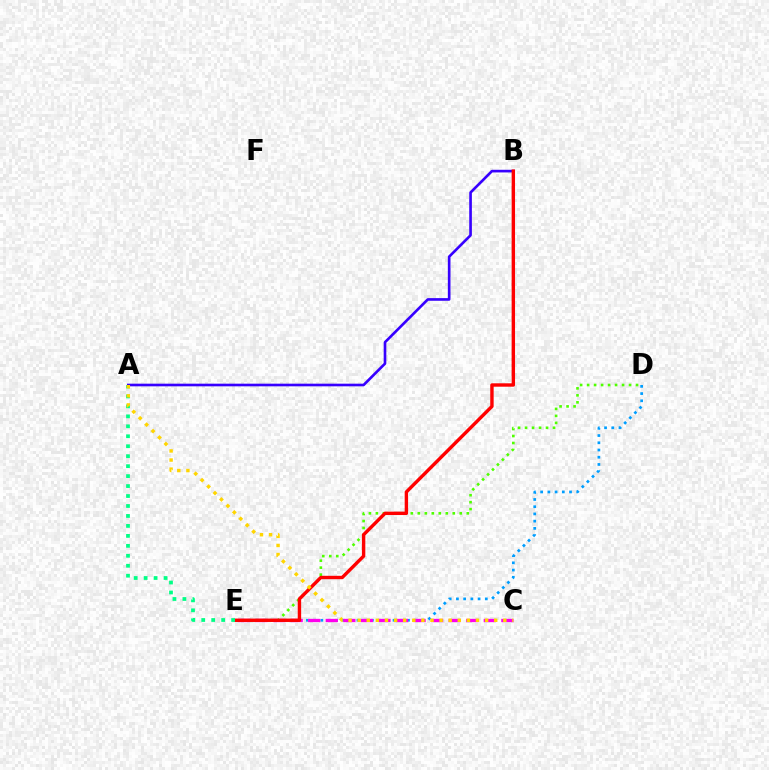{('D', 'E'): [{'color': '#009eff', 'line_style': 'dotted', 'thickness': 1.96}, {'color': '#4fff00', 'line_style': 'dotted', 'thickness': 1.9}], ('C', 'E'): [{'color': '#ff00ed', 'line_style': 'dashed', 'thickness': 2.39}], ('A', 'B'): [{'color': '#3700ff', 'line_style': 'solid', 'thickness': 1.91}], ('B', 'E'): [{'color': '#ff0000', 'line_style': 'solid', 'thickness': 2.45}], ('A', 'E'): [{'color': '#00ff86', 'line_style': 'dotted', 'thickness': 2.71}], ('A', 'C'): [{'color': '#ffd500', 'line_style': 'dotted', 'thickness': 2.47}]}